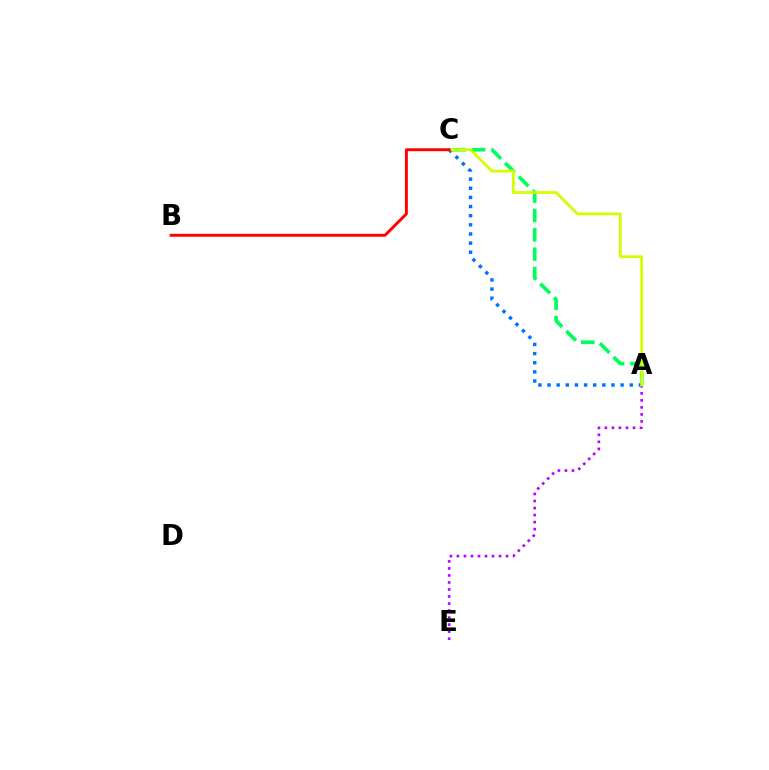{('A', 'E'): [{'color': '#b900ff', 'line_style': 'dotted', 'thickness': 1.91}], ('A', 'C'): [{'color': '#00ff5c', 'line_style': 'dashed', 'thickness': 2.63}, {'color': '#0074ff', 'line_style': 'dotted', 'thickness': 2.48}, {'color': '#d1ff00', 'line_style': 'solid', 'thickness': 2.0}], ('B', 'C'): [{'color': '#ff0000', 'line_style': 'solid', 'thickness': 2.1}]}